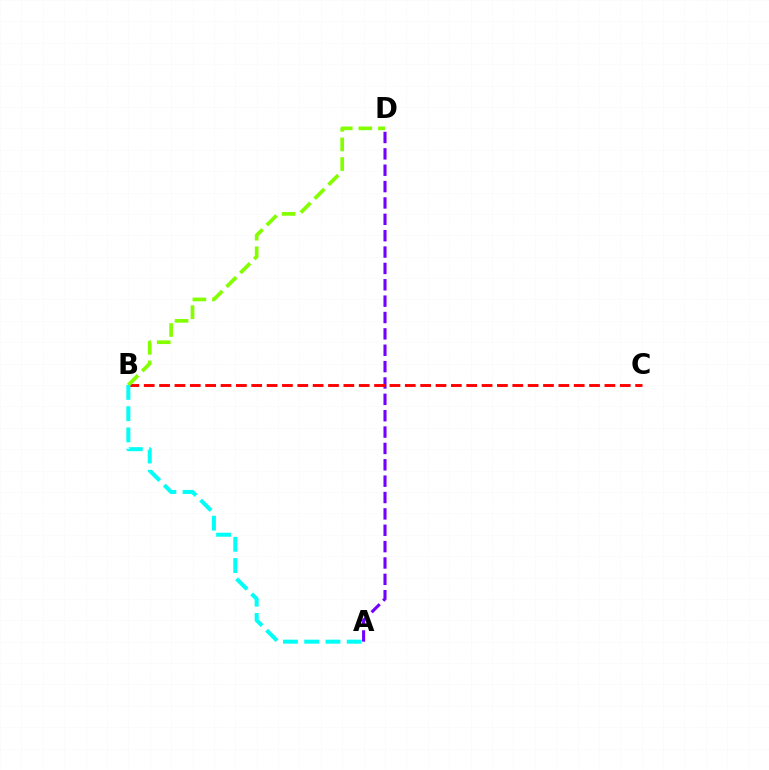{('A', 'D'): [{'color': '#7200ff', 'line_style': 'dashed', 'thickness': 2.22}], ('B', 'C'): [{'color': '#ff0000', 'line_style': 'dashed', 'thickness': 2.09}], ('B', 'D'): [{'color': '#84ff00', 'line_style': 'dashed', 'thickness': 2.66}], ('A', 'B'): [{'color': '#00fff6', 'line_style': 'dashed', 'thickness': 2.89}]}